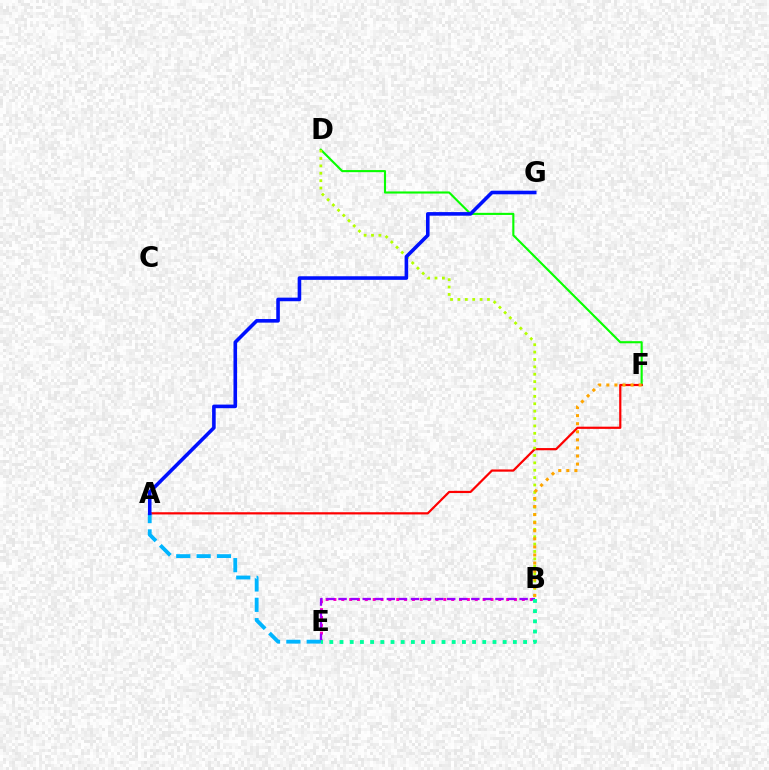{('D', 'F'): [{'color': '#08ff00', 'line_style': 'solid', 'thickness': 1.52}], ('B', 'E'): [{'color': '#ff00bd', 'line_style': 'dotted', 'thickness': 2.13}, {'color': '#9b00ff', 'line_style': 'dashed', 'thickness': 1.64}, {'color': '#00ff9d', 'line_style': 'dotted', 'thickness': 2.77}], ('A', 'F'): [{'color': '#ff0000', 'line_style': 'solid', 'thickness': 1.59}], ('B', 'D'): [{'color': '#b3ff00', 'line_style': 'dotted', 'thickness': 2.01}], ('A', 'E'): [{'color': '#00b5ff', 'line_style': 'dashed', 'thickness': 2.76}], ('B', 'F'): [{'color': '#ffa500', 'line_style': 'dotted', 'thickness': 2.19}], ('A', 'G'): [{'color': '#0010ff', 'line_style': 'solid', 'thickness': 2.59}]}